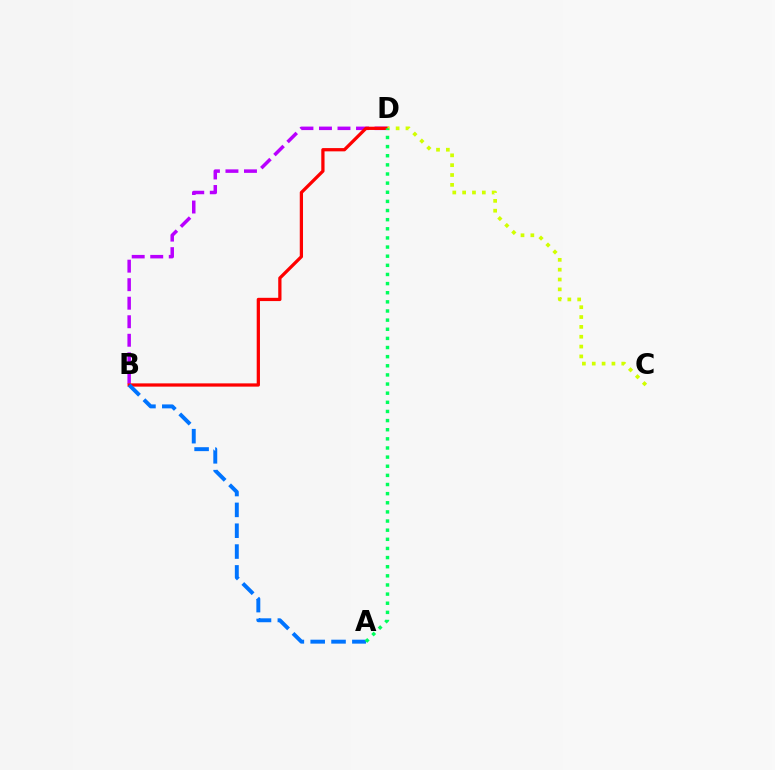{('B', 'D'): [{'color': '#b900ff', 'line_style': 'dashed', 'thickness': 2.52}, {'color': '#ff0000', 'line_style': 'solid', 'thickness': 2.34}], ('A', 'B'): [{'color': '#0074ff', 'line_style': 'dashed', 'thickness': 2.83}], ('C', 'D'): [{'color': '#d1ff00', 'line_style': 'dotted', 'thickness': 2.67}], ('A', 'D'): [{'color': '#00ff5c', 'line_style': 'dotted', 'thickness': 2.48}]}